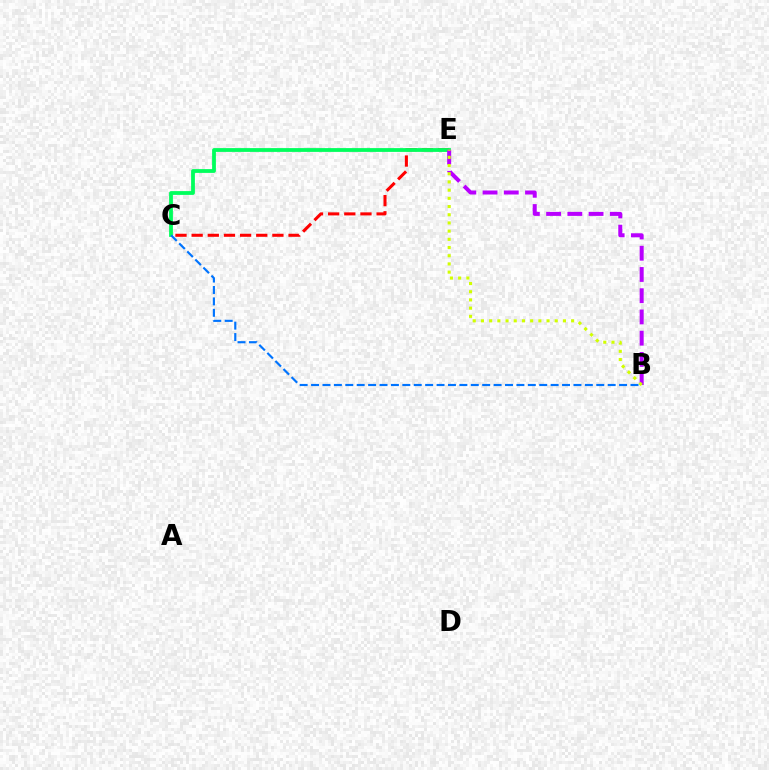{('C', 'E'): [{'color': '#ff0000', 'line_style': 'dashed', 'thickness': 2.19}, {'color': '#00ff5c', 'line_style': 'solid', 'thickness': 2.73}], ('B', 'E'): [{'color': '#b900ff', 'line_style': 'dashed', 'thickness': 2.88}, {'color': '#d1ff00', 'line_style': 'dotted', 'thickness': 2.23}], ('B', 'C'): [{'color': '#0074ff', 'line_style': 'dashed', 'thickness': 1.55}]}